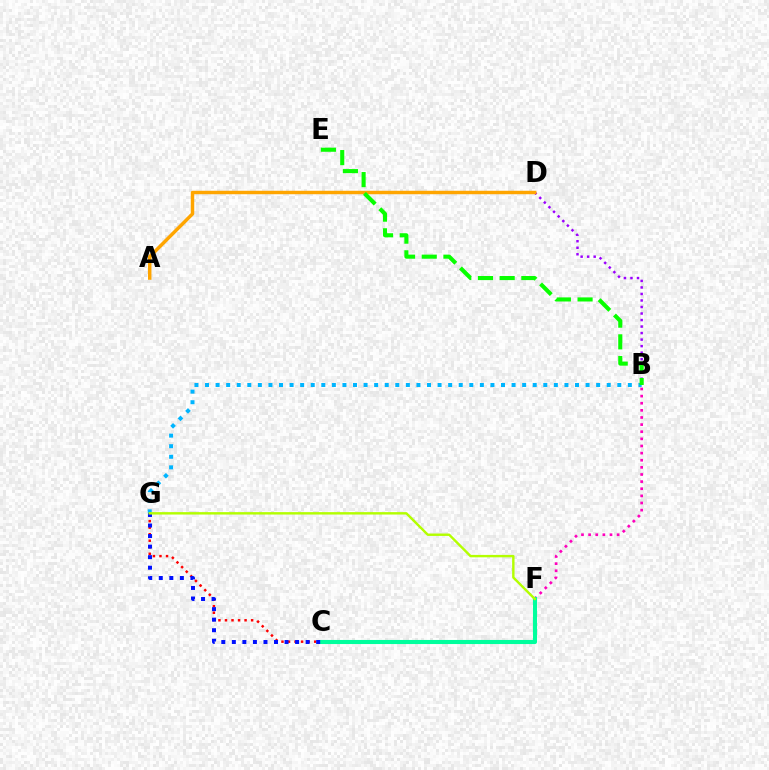{('B', 'D'): [{'color': '#9b00ff', 'line_style': 'dotted', 'thickness': 1.77}], ('B', 'F'): [{'color': '#ff00bd', 'line_style': 'dotted', 'thickness': 1.94}], ('C', 'G'): [{'color': '#ff0000', 'line_style': 'dotted', 'thickness': 1.78}, {'color': '#0010ff', 'line_style': 'dotted', 'thickness': 2.86}], ('A', 'D'): [{'color': '#ffa500', 'line_style': 'solid', 'thickness': 2.48}], ('C', 'F'): [{'color': '#00ff9d', 'line_style': 'solid', 'thickness': 2.94}], ('B', 'G'): [{'color': '#00b5ff', 'line_style': 'dotted', 'thickness': 2.87}], ('F', 'G'): [{'color': '#b3ff00', 'line_style': 'solid', 'thickness': 1.73}], ('B', 'E'): [{'color': '#08ff00', 'line_style': 'dashed', 'thickness': 2.95}]}